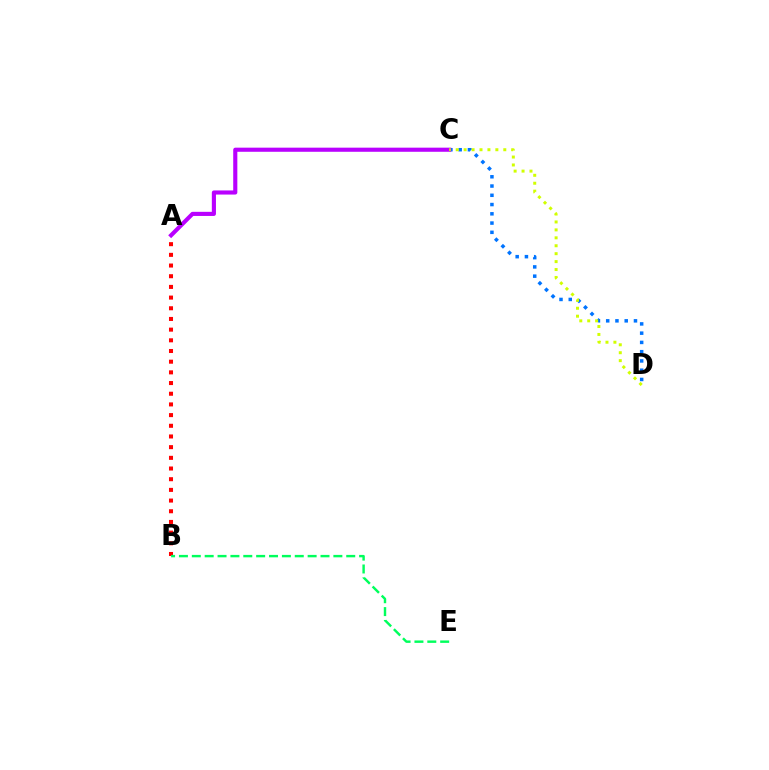{('C', 'D'): [{'color': '#0074ff', 'line_style': 'dotted', 'thickness': 2.52}, {'color': '#d1ff00', 'line_style': 'dotted', 'thickness': 2.15}], ('A', 'B'): [{'color': '#ff0000', 'line_style': 'dotted', 'thickness': 2.9}], ('B', 'E'): [{'color': '#00ff5c', 'line_style': 'dashed', 'thickness': 1.75}], ('A', 'C'): [{'color': '#b900ff', 'line_style': 'solid', 'thickness': 2.97}]}